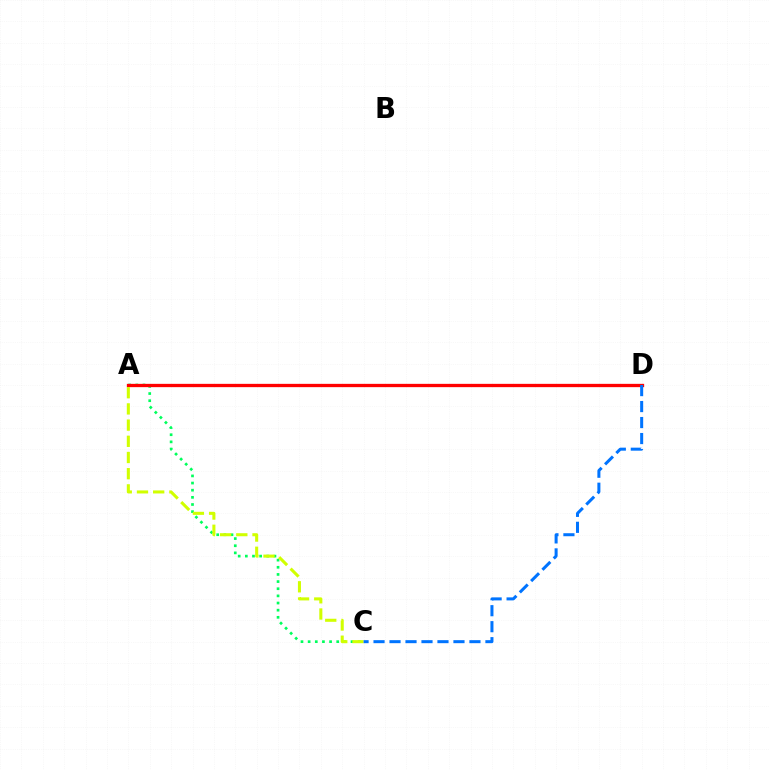{('A', 'D'): [{'color': '#b900ff', 'line_style': 'dashed', 'thickness': 2.14}, {'color': '#ff0000', 'line_style': 'solid', 'thickness': 2.38}], ('A', 'C'): [{'color': '#00ff5c', 'line_style': 'dotted', 'thickness': 1.94}, {'color': '#d1ff00', 'line_style': 'dashed', 'thickness': 2.2}], ('C', 'D'): [{'color': '#0074ff', 'line_style': 'dashed', 'thickness': 2.17}]}